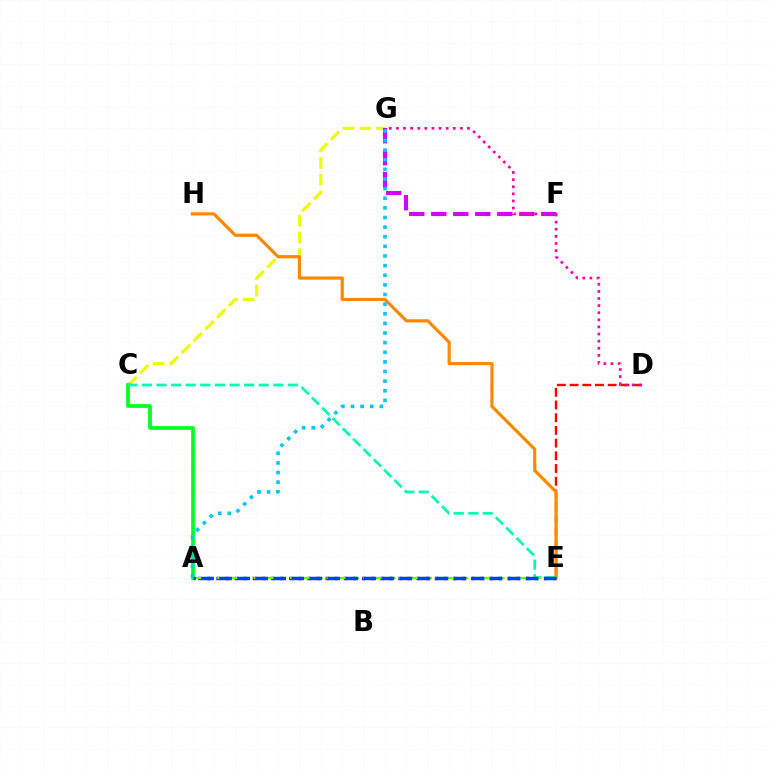{('C', 'G'): [{'color': '#eeff00', 'line_style': 'dashed', 'thickness': 2.27}], ('D', 'E'): [{'color': '#ff0000', 'line_style': 'dashed', 'thickness': 1.72}], ('F', 'G'): [{'color': '#d600ff', 'line_style': 'dashed', 'thickness': 2.99}], ('A', 'E'): [{'color': '#4f00ff', 'line_style': 'dotted', 'thickness': 2.47}, {'color': '#66ff00', 'line_style': 'dashed', 'thickness': 1.65}, {'color': '#003fff', 'line_style': 'dashed', 'thickness': 2.45}], ('E', 'H'): [{'color': '#ff8800', 'line_style': 'solid', 'thickness': 2.29}], ('A', 'C'): [{'color': '#00ff27', 'line_style': 'solid', 'thickness': 2.67}], ('C', 'E'): [{'color': '#00ffaf', 'line_style': 'dashed', 'thickness': 1.98}], ('D', 'G'): [{'color': '#ff00a0', 'line_style': 'dotted', 'thickness': 1.93}], ('A', 'G'): [{'color': '#00c7ff', 'line_style': 'dotted', 'thickness': 2.62}]}